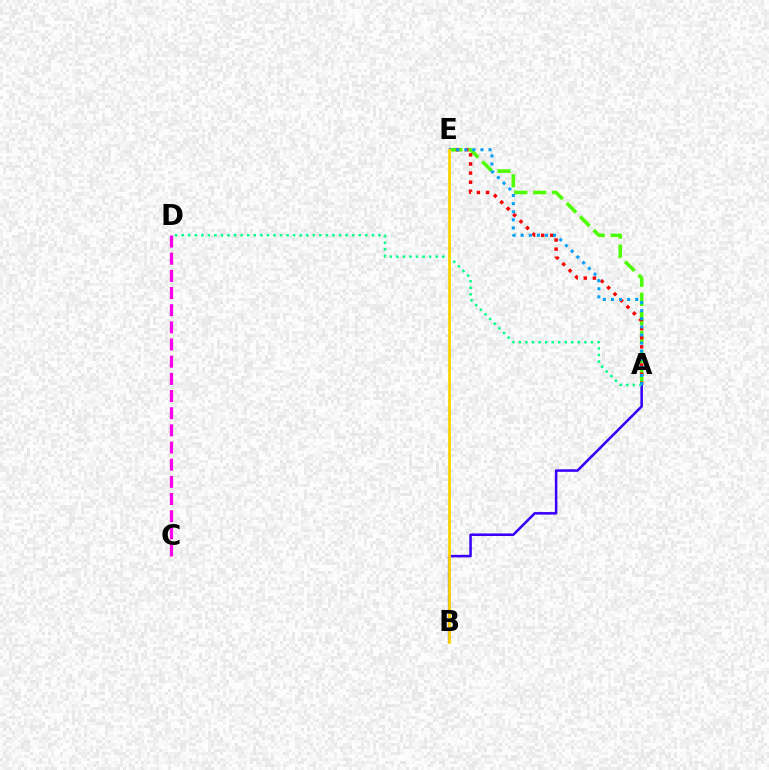{('A', 'E'): [{'color': '#4fff00', 'line_style': 'dashed', 'thickness': 2.58}, {'color': '#ff0000', 'line_style': 'dotted', 'thickness': 2.47}, {'color': '#009eff', 'line_style': 'dotted', 'thickness': 2.2}], ('A', 'B'): [{'color': '#3700ff', 'line_style': 'solid', 'thickness': 1.83}], ('C', 'D'): [{'color': '#ff00ed', 'line_style': 'dashed', 'thickness': 2.33}], ('A', 'D'): [{'color': '#00ff86', 'line_style': 'dotted', 'thickness': 1.78}], ('B', 'E'): [{'color': '#ffd500', 'line_style': 'solid', 'thickness': 2.02}]}